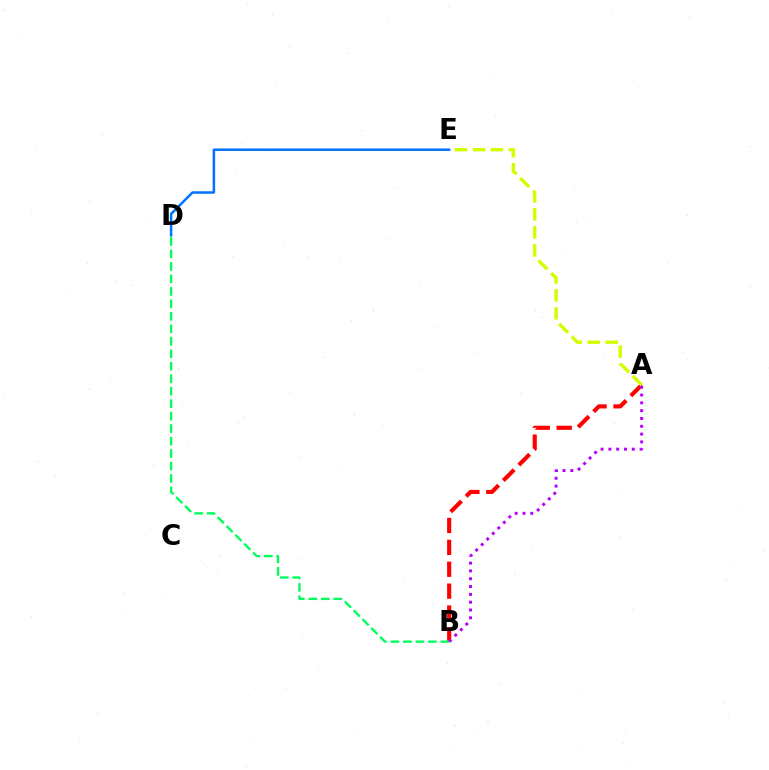{('A', 'B'): [{'color': '#ff0000', 'line_style': 'dashed', 'thickness': 2.97}, {'color': '#b900ff', 'line_style': 'dotted', 'thickness': 2.12}], ('B', 'D'): [{'color': '#00ff5c', 'line_style': 'dashed', 'thickness': 1.69}], ('D', 'E'): [{'color': '#0074ff', 'line_style': 'solid', 'thickness': 1.81}], ('A', 'E'): [{'color': '#d1ff00', 'line_style': 'dashed', 'thickness': 2.44}]}